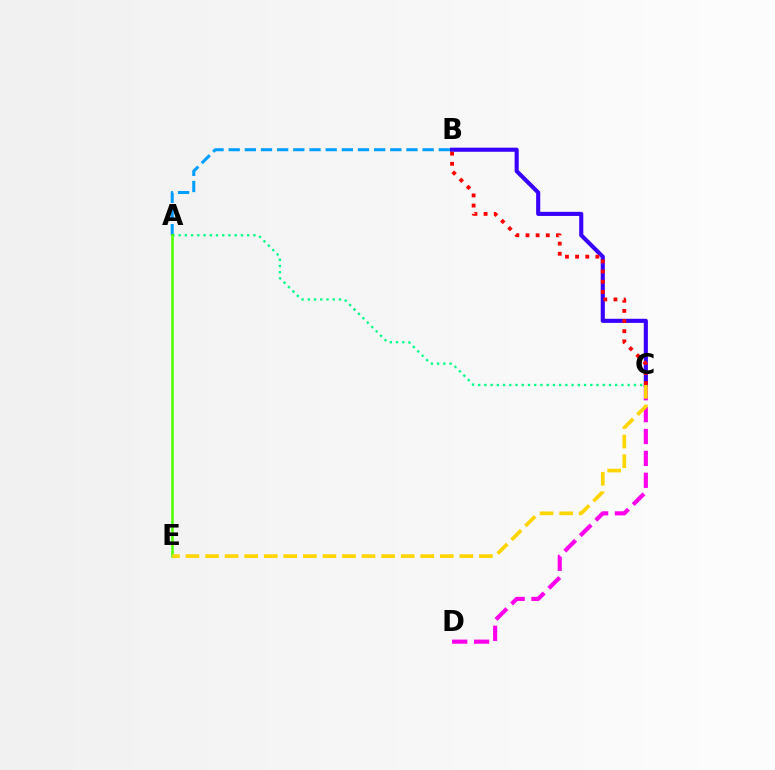{('C', 'D'): [{'color': '#ff00ed', 'line_style': 'dashed', 'thickness': 2.97}], ('A', 'B'): [{'color': '#009eff', 'line_style': 'dashed', 'thickness': 2.2}], ('A', 'C'): [{'color': '#00ff86', 'line_style': 'dotted', 'thickness': 1.69}], ('A', 'E'): [{'color': '#4fff00', 'line_style': 'solid', 'thickness': 1.85}], ('B', 'C'): [{'color': '#3700ff', 'line_style': 'solid', 'thickness': 2.96}, {'color': '#ff0000', 'line_style': 'dotted', 'thickness': 2.76}], ('C', 'E'): [{'color': '#ffd500', 'line_style': 'dashed', 'thickness': 2.66}]}